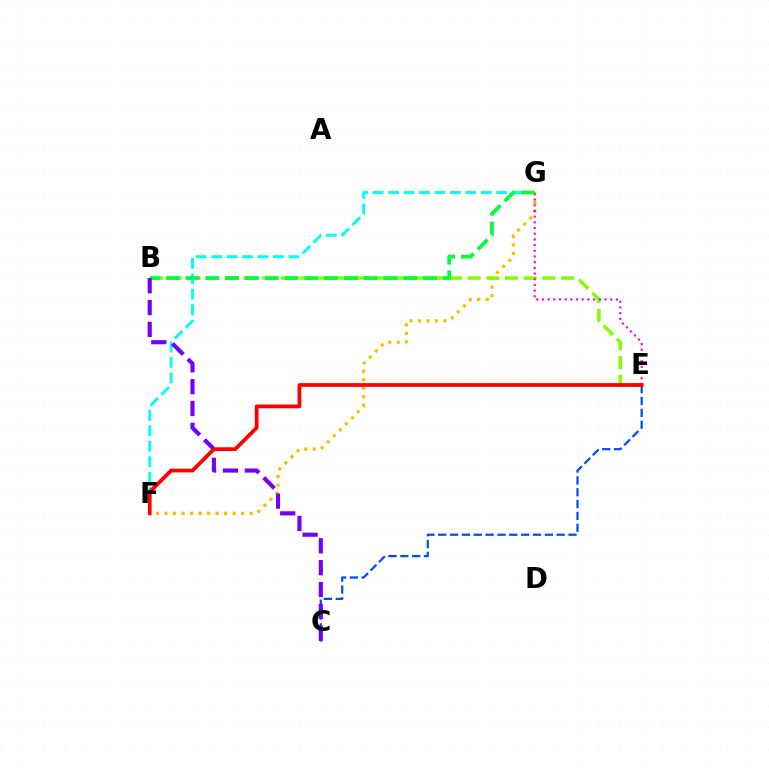{('F', 'G'): [{'color': '#00fff6', 'line_style': 'dashed', 'thickness': 2.1}, {'color': '#ffbd00', 'line_style': 'dotted', 'thickness': 2.31}], ('B', 'E'): [{'color': '#84ff00', 'line_style': 'dashed', 'thickness': 2.54}], ('C', 'E'): [{'color': '#004bff', 'line_style': 'dashed', 'thickness': 1.61}], ('E', 'G'): [{'color': '#ff00cf', 'line_style': 'dotted', 'thickness': 1.55}], ('B', 'G'): [{'color': '#00ff39', 'line_style': 'dashed', 'thickness': 2.69}], ('B', 'C'): [{'color': '#7200ff', 'line_style': 'dashed', 'thickness': 2.97}], ('E', 'F'): [{'color': '#ff0000', 'line_style': 'solid', 'thickness': 2.72}]}